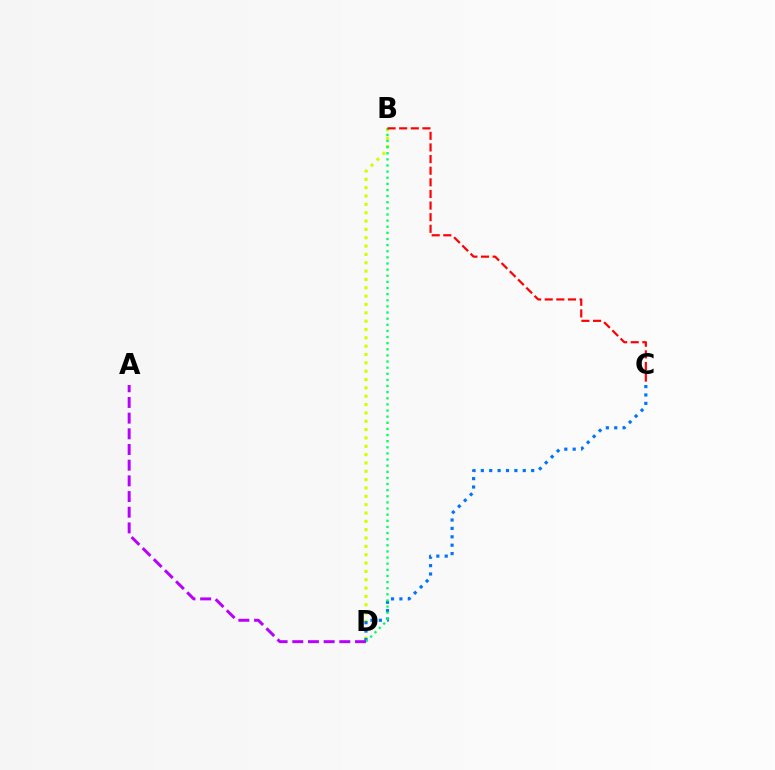{('B', 'D'): [{'color': '#d1ff00', 'line_style': 'dotted', 'thickness': 2.27}, {'color': '#00ff5c', 'line_style': 'dotted', 'thickness': 1.66}], ('C', 'D'): [{'color': '#0074ff', 'line_style': 'dotted', 'thickness': 2.28}], ('B', 'C'): [{'color': '#ff0000', 'line_style': 'dashed', 'thickness': 1.58}], ('A', 'D'): [{'color': '#b900ff', 'line_style': 'dashed', 'thickness': 2.13}]}